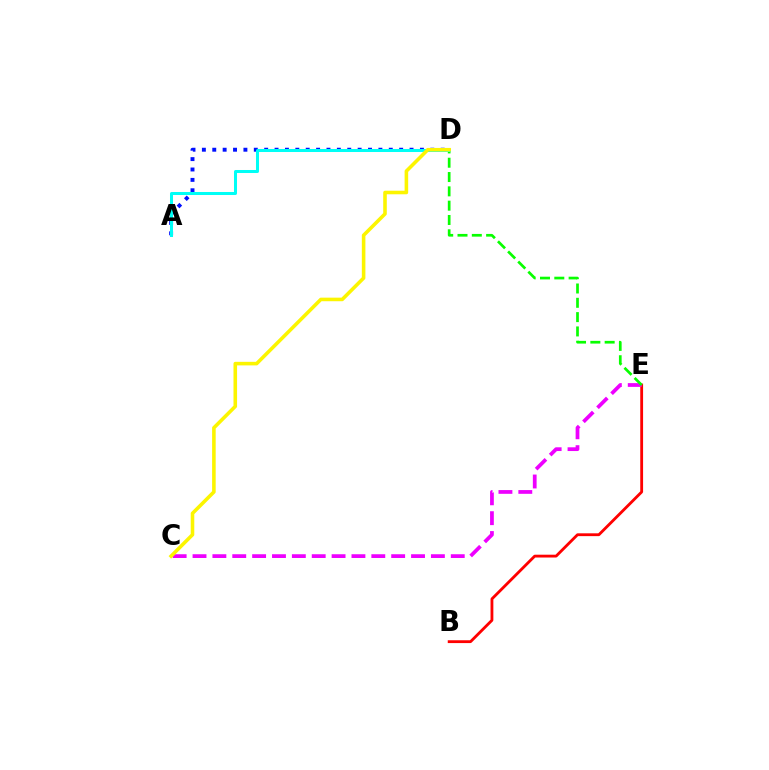{('A', 'D'): [{'color': '#0010ff', 'line_style': 'dotted', 'thickness': 2.82}, {'color': '#00fff6', 'line_style': 'solid', 'thickness': 2.17}], ('B', 'E'): [{'color': '#ff0000', 'line_style': 'solid', 'thickness': 2.03}], ('C', 'E'): [{'color': '#ee00ff', 'line_style': 'dashed', 'thickness': 2.7}], ('D', 'E'): [{'color': '#08ff00', 'line_style': 'dashed', 'thickness': 1.94}], ('C', 'D'): [{'color': '#fcf500', 'line_style': 'solid', 'thickness': 2.57}]}